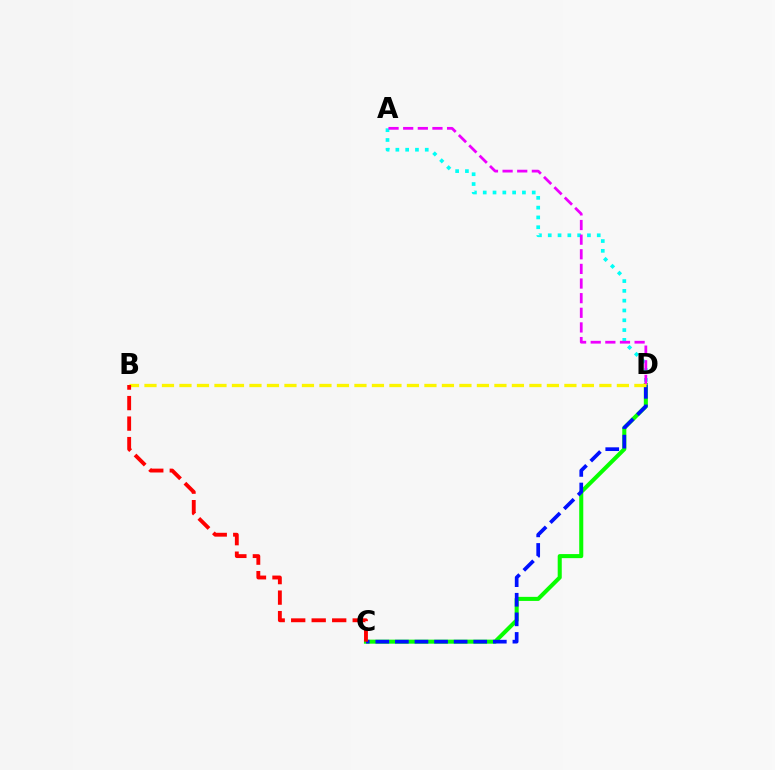{('C', 'D'): [{'color': '#08ff00', 'line_style': 'solid', 'thickness': 2.92}, {'color': '#0010ff', 'line_style': 'dashed', 'thickness': 2.66}], ('A', 'D'): [{'color': '#00fff6', 'line_style': 'dotted', 'thickness': 2.66}, {'color': '#ee00ff', 'line_style': 'dashed', 'thickness': 1.99}], ('B', 'D'): [{'color': '#fcf500', 'line_style': 'dashed', 'thickness': 2.38}], ('B', 'C'): [{'color': '#ff0000', 'line_style': 'dashed', 'thickness': 2.78}]}